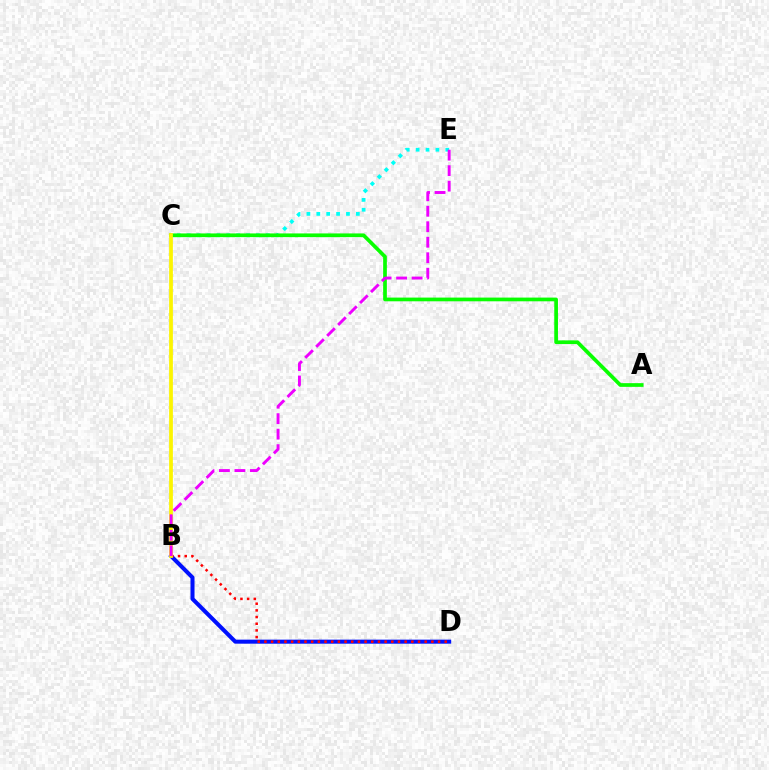{('C', 'E'): [{'color': '#00fff6', 'line_style': 'dotted', 'thickness': 2.69}], ('A', 'C'): [{'color': '#08ff00', 'line_style': 'solid', 'thickness': 2.67}], ('B', 'D'): [{'color': '#0010ff', 'line_style': 'solid', 'thickness': 2.91}, {'color': '#ff0000', 'line_style': 'dotted', 'thickness': 1.81}], ('B', 'C'): [{'color': '#fcf500', 'line_style': 'solid', 'thickness': 2.7}], ('B', 'E'): [{'color': '#ee00ff', 'line_style': 'dashed', 'thickness': 2.11}]}